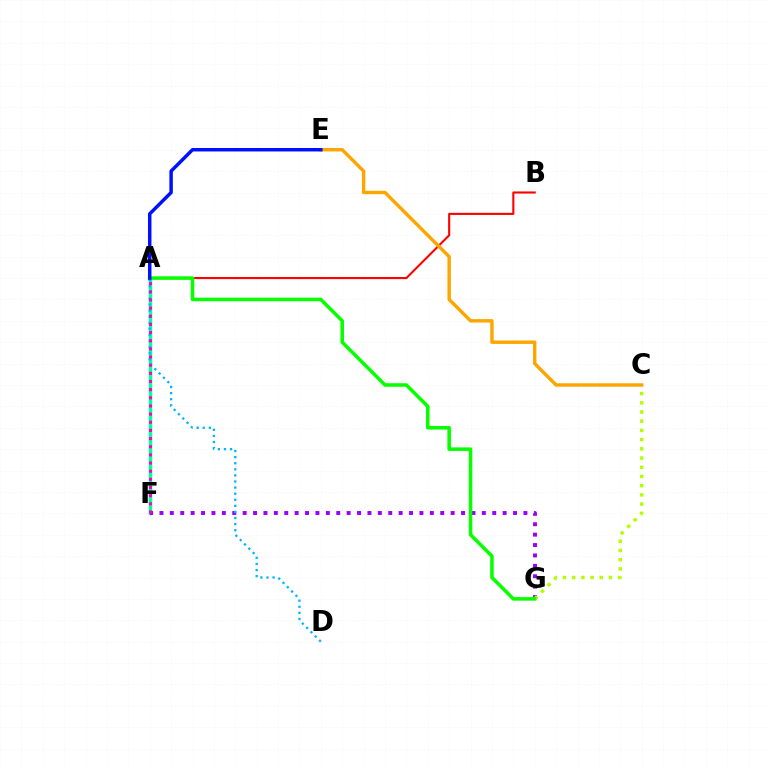{('A', 'F'): [{'color': '#00ff9d', 'line_style': 'solid', 'thickness': 2.46}, {'color': '#ff00bd', 'line_style': 'dotted', 'thickness': 2.22}], ('F', 'G'): [{'color': '#9b00ff', 'line_style': 'dotted', 'thickness': 2.83}], ('C', 'G'): [{'color': '#b3ff00', 'line_style': 'dotted', 'thickness': 2.5}], ('A', 'B'): [{'color': '#ff0000', 'line_style': 'solid', 'thickness': 1.51}], ('A', 'D'): [{'color': '#00b5ff', 'line_style': 'dotted', 'thickness': 1.65}], ('C', 'E'): [{'color': '#ffa500', 'line_style': 'solid', 'thickness': 2.46}], ('A', 'G'): [{'color': '#08ff00', 'line_style': 'solid', 'thickness': 2.55}], ('A', 'E'): [{'color': '#0010ff', 'line_style': 'solid', 'thickness': 2.5}]}